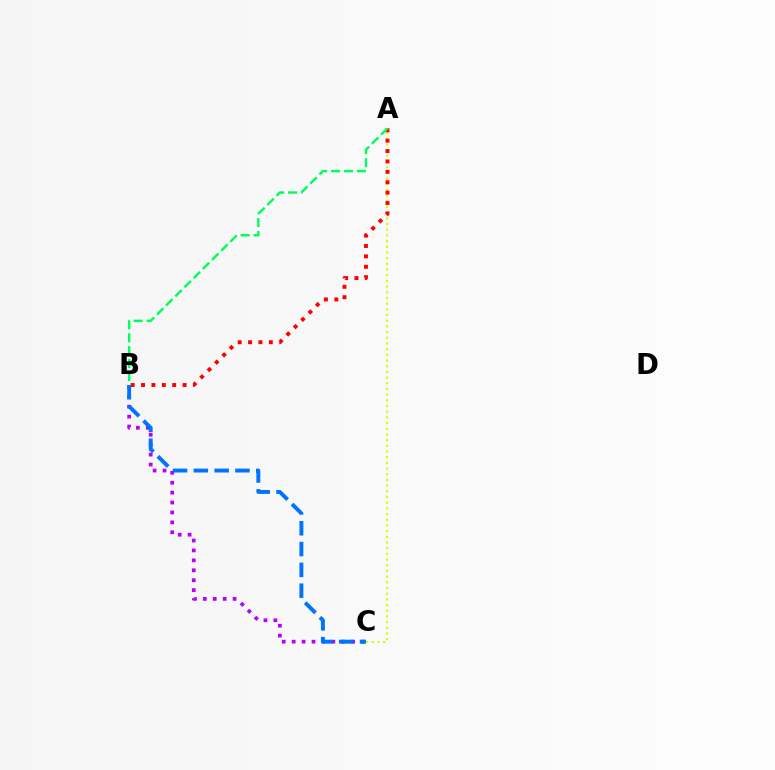{('B', 'C'): [{'color': '#b900ff', 'line_style': 'dotted', 'thickness': 2.7}, {'color': '#0074ff', 'line_style': 'dashed', 'thickness': 2.83}], ('A', 'C'): [{'color': '#d1ff00', 'line_style': 'dotted', 'thickness': 1.55}], ('A', 'B'): [{'color': '#ff0000', 'line_style': 'dotted', 'thickness': 2.82}, {'color': '#00ff5c', 'line_style': 'dashed', 'thickness': 1.76}]}